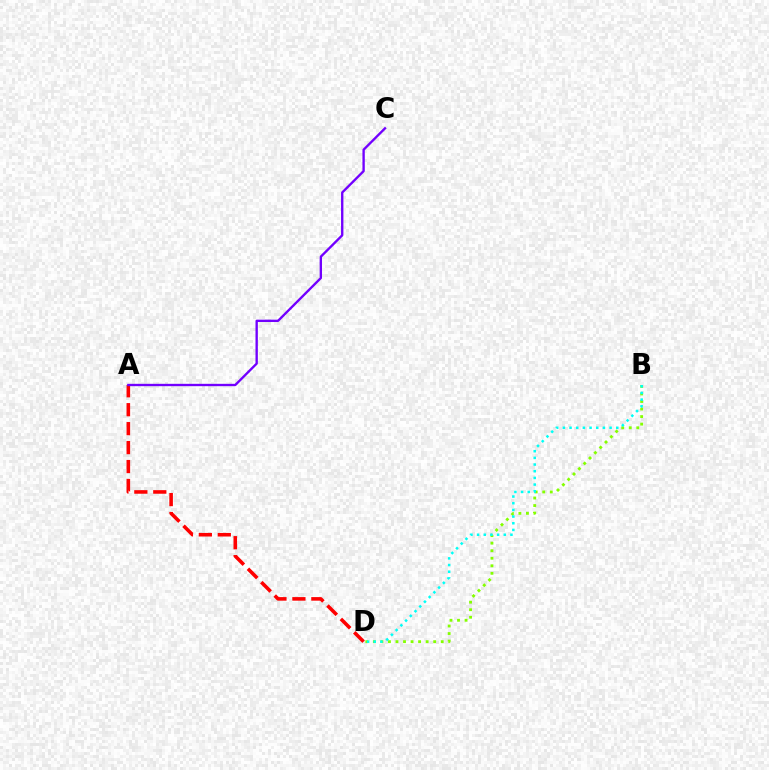{('B', 'D'): [{'color': '#84ff00', 'line_style': 'dotted', 'thickness': 2.05}, {'color': '#00fff6', 'line_style': 'dotted', 'thickness': 1.81}], ('A', 'D'): [{'color': '#ff0000', 'line_style': 'dashed', 'thickness': 2.57}], ('A', 'C'): [{'color': '#7200ff', 'line_style': 'solid', 'thickness': 1.69}]}